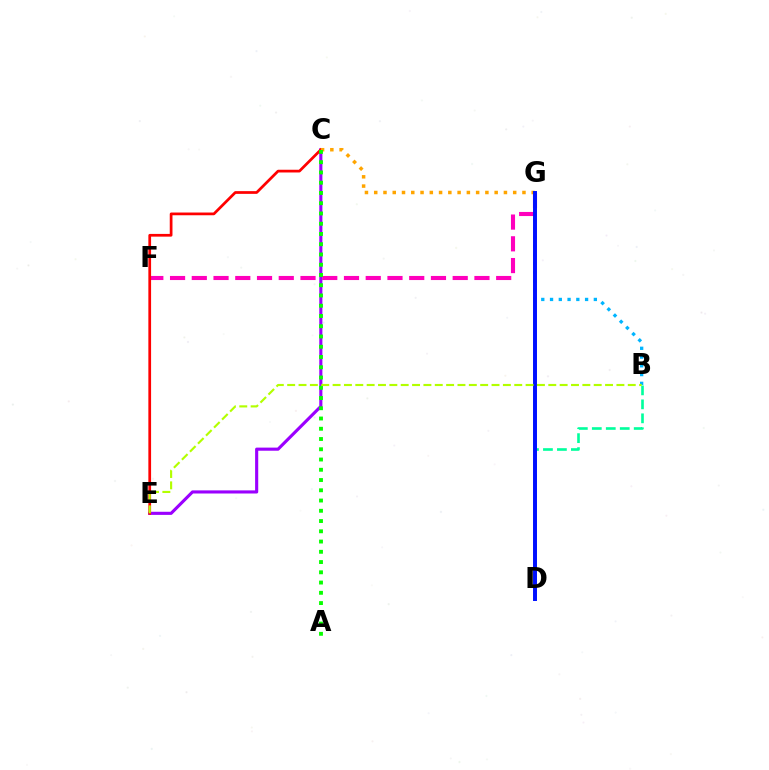{('C', 'E'): [{'color': '#9b00ff', 'line_style': 'solid', 'thickness': 2.24}, {'color': '#ff0000', 'line_style': 'solid', 'thickness': 1.96}], ('F', 'G'): [{'color': '#ff00bd', 'line_style': 'dashed', 'thickness': 2.95}], ('B', 'D'): [{'color': '#00ff9d', 'line_style': 'dashed', 'thickness': 1.9}], ('B', 'G'): [{'color': '#00b5ff', 'line_style': 'dotted', 'thickness': 2.38}], ('C', 'G'): [{'color': '#ffa500', 'line_style': 'dotted', 'thickness': 2.52}], ('D', 'G'): [{'color': '#0010ff', 'line_style': 'solid', 'thickness': 2.85}], ('A', 'C'): [{'color': '#08ff00', 'line_style': 'dotted', 'thickness': 2.79}], ('B', 'E'): [{'color': '#b3ff00', 'line_style': 'dashed', 'thickness': 1.54}]}